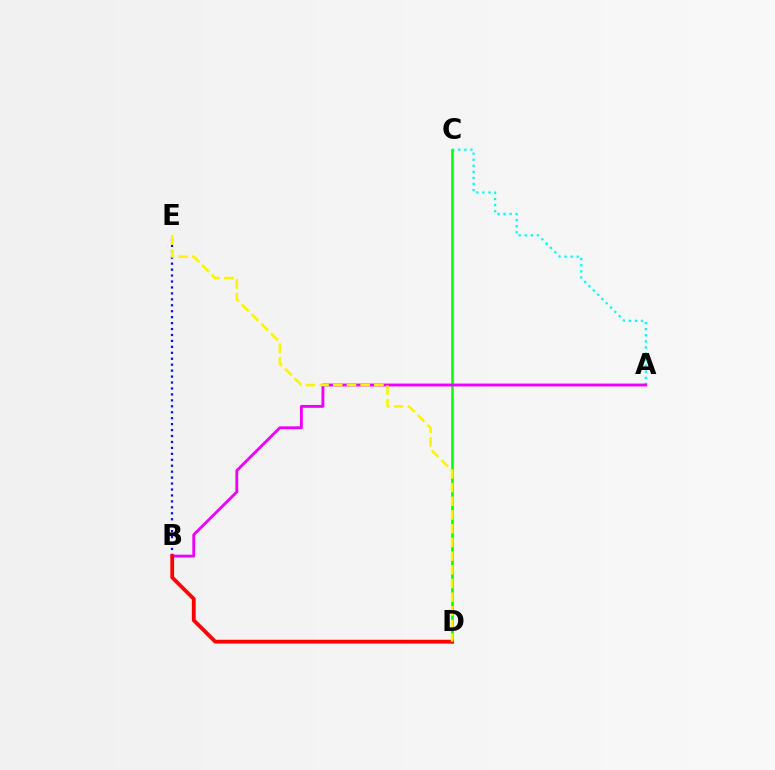{('A', 'C'): [{'color': '#00fff6', 'line_style': 'dotted', 'thickness': 1.65}], ('C', 'D'): [{'color': '#08ff00', 'line_style': 'solid', 'thickness': 1.87}], ('B', 'E'): [{'color': '#0010ff', 'line_style': 'dotted', 'thickness': 1.61}], ('A', 'B'): [{'color': '#ee00ff', 'line_style': 'solid', 'thickness': 2.06}], ('B', 'D'): [{'color': '#ff0000', 'line_style': 'solid', 'thickness': 2.73}], ('D', 'E'): [{'color': '#fcf500', 'line_style': 'dashed', 'thickness': 1.86}]}